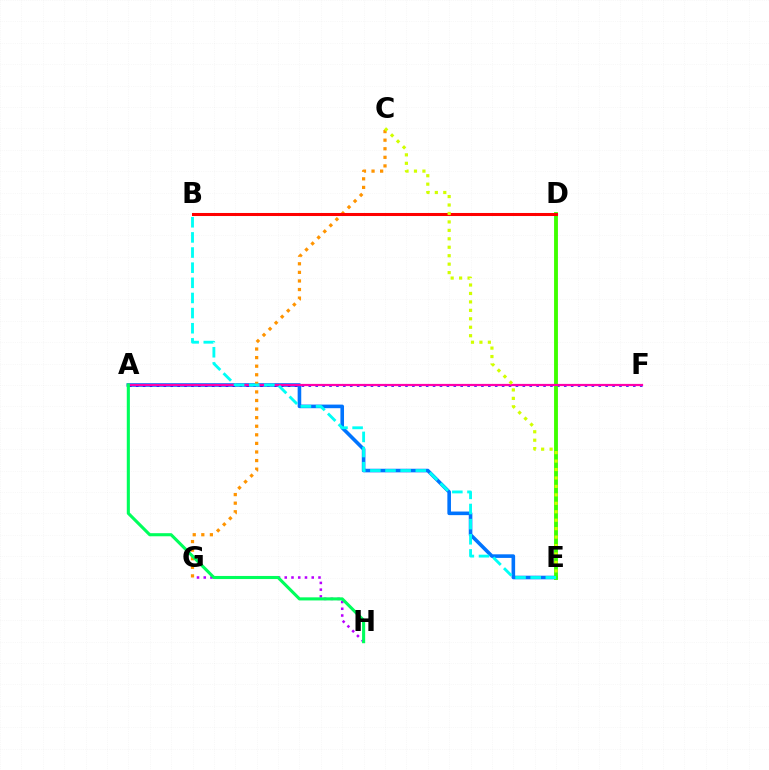{('G', 'H'): [{'color': '#b900ff', 'line_style': 'dotted', 'thickness': 1.83}], ('A', 'E'): [{'color': '#0074ff', 'line_style': 'solid', 'thickness': 2.59}], ('A', 'F'): [{'color': '#2500ff', 'line_style': 'dotted', 'thickness': 1.88}, {'color': '#ff00ac', 'line_style': 'solid', 'thickness': 1.59}], ('D', 'E'): [{'color': '#3dff00', 'line_style': 'solid', 'thickness': 2.78}], ('C', 'G'): [{'color': '#ff9400', 'line_style': 'dotted', 'thickness': 2.33}], ('B', 'D'): [{'color': '#ff0000', 'line_style': 'solid', 'thickness': 2.19}], ('B', 'E'): [{'color': '#00fff6', 'line_style': 'dashed', 'thickness': 2.06}], ('A', 'H'): [{'color': '#00ff5c', 'line_style': 'solid', 'thickness': 2.23}], ('C', 'E'): [{'color': '#d1ff00', 'line_style': 'dotted', 'thickness': 2.3}]}